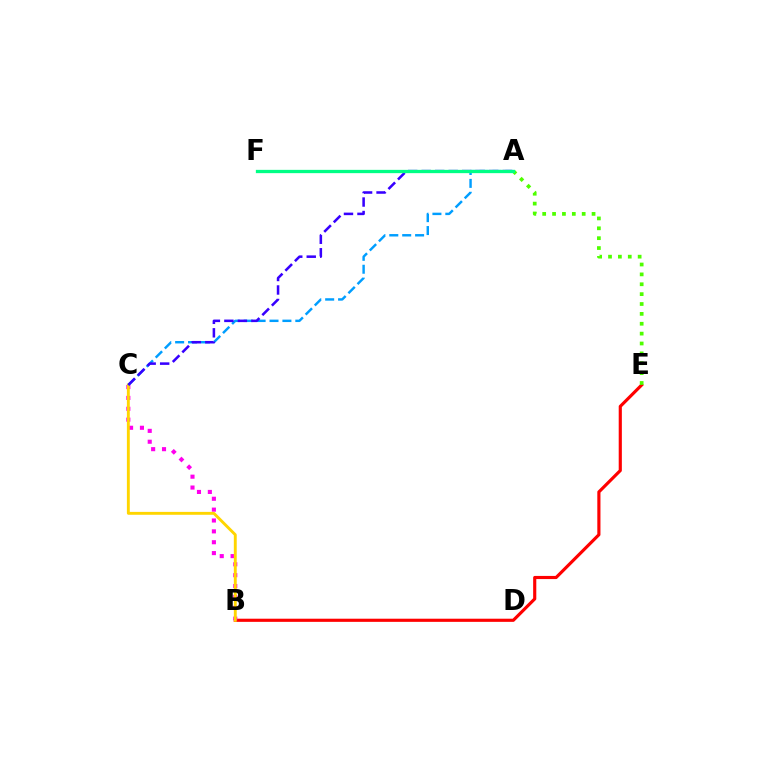{('B', 'E'): [{'color': '#ff0000', 'line_style': 'solid', 'thickness': 2.26}], ('B', 'C'): [{'color': '#ff00ed', 'line_style': 'dotted', 'thickness': 2.95}, {'color': '#ffd500', 'line_style': 'solid', 'thickness': 2.09}], ('A', 'E'): [{'color': '#4fff00', 'line_style': 'dotted', 'thickness': 2.68}], ('A', 'C'): [{'color': '#009eff', 'line_style': 'dashed', 'thickness': 1.75}, {'color': '#3700ff', 'line_style': 'dashed', 'thickness': 1.83}], ('A', 'F'): [{'color': '#00ff86', 'line_style': 'solid', 'thickness': 2.37}]}